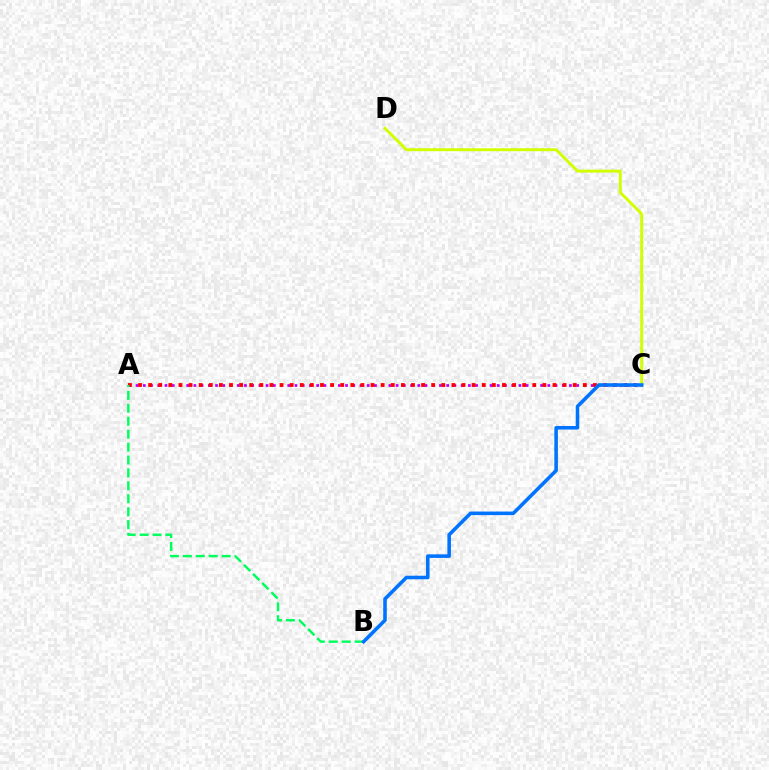{('A', 'C'): [{'color': '#b900ff', 'line_style': 'dotted', 'thickness': 1.96}, {'color': '#ff0000', 'line_style': 'dotted', 'thickness': 2.75}], ('A', 'B'): [{'color': '#00ff5c', 'line_style': 'dashed', 'thickness': 1.76}], ('C', 'D'): [{'color': '#d1ff00', 'line_style': 'solid', 'thickness': 2.11}], ('B', 'C'): [{'color': '#0074ff', 'line_style': 'solid', 'thickness': 2.57}]}